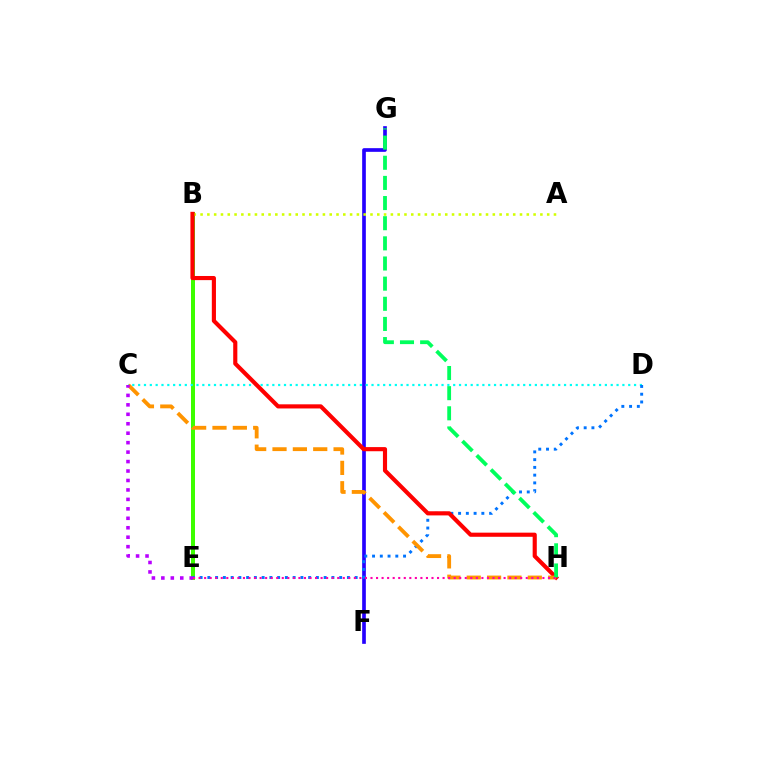{('B', 'E'): [{'color': '#3dff00', 'line_style': 'solid', 'thickness': 2.88}], ('F', 'G'): [{'color': '#2500ff', 'line_style': 'solid', 'thickness': 2.64}], ('C', 'D'): [{'color': '#00fff6', 'line_style': 'dotted', 'thickness': 1.59}], ('A', 'B'): [{'color': '#d1ff00', 'line_style': 'dotted', 'thickness': 1.85}], ('D', 'E'): [{'color': '#0074ff', 'line_style': 'dotted', 'thickness': 2.11}], ('B', 'H'): [{'color': '#ff0000', 'line_style': 'solid', 'thickness': 2.98}], ('C', 'H'): [{'color': '#ff9400', 'line_style': 'dashed', 'thickness': 2.77}], ('G', 'H'): [{'color': '#00ff5c', 'line_style': 'dashed', 'thickness': 2.74}], ('E', 'H'): [{'color': '#ff00ac', 'line_style': 'dotted', 'thickness': 1.51}], ('C', 'E'): [{'color': '#b900ff', 'line_style': 'dotted', 'thickness': 2.57}]}